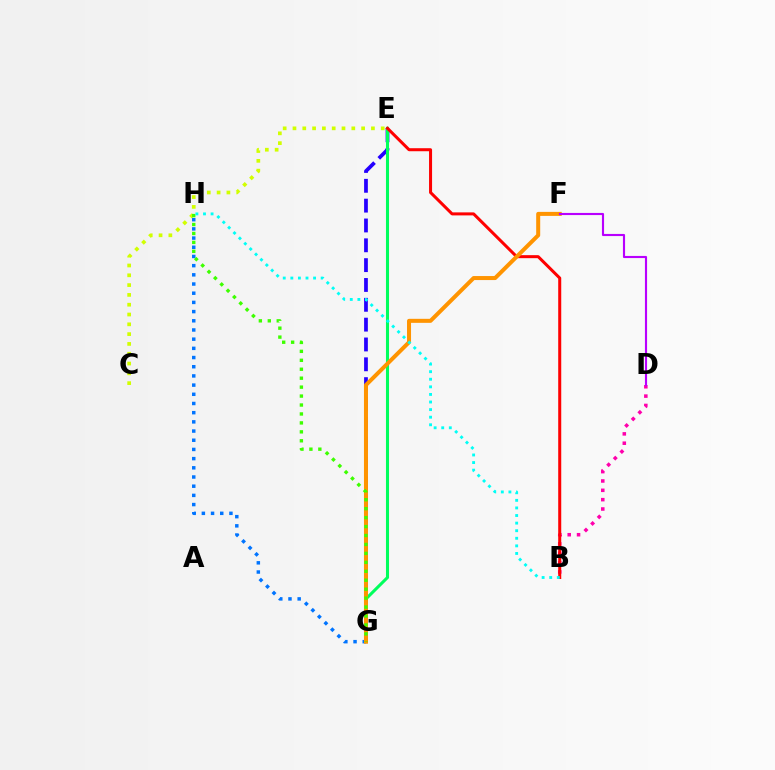{('C', 'E'): [{'color': '#d1ff00', 'line_style': 'dotted', 'thickness': 2.66}], ('E', 'G'): [{'color': '#2500ff', 'line_style': 'dashed', 'thickness': 2.69}, {'color': '#00ff5c', 'line_style': 'solid', 'thickness': 2.2}], ('B', 'D'): [{'color': '#ff00ac', 'line_style': 'dotted', 'thickness': 2.54}], ('G', 'H'): [{'color': '#0074ff', 'line_style': 'dotted', 'thickness': 2.5}, {'color': '#3dff00', 'line_style': 'dotted', 'thickness': 2.43}], ('B', 'E'): [{'color': '#ff0000', 'line_style': 'solid', 'thickness': 2.18}], ('F', 'G'): [{'color': '#ff9400', 'line_style': 'solid', 'thickness': 2.89}], ('B', 'H'): [{'color': '#00fff6', 'line_style': 'dotted', 'thickness': 2.06}], ('D', 'F'): [{'color': '#b900ff', 'line_style': 'solid', 'thickness': 1.54}]}